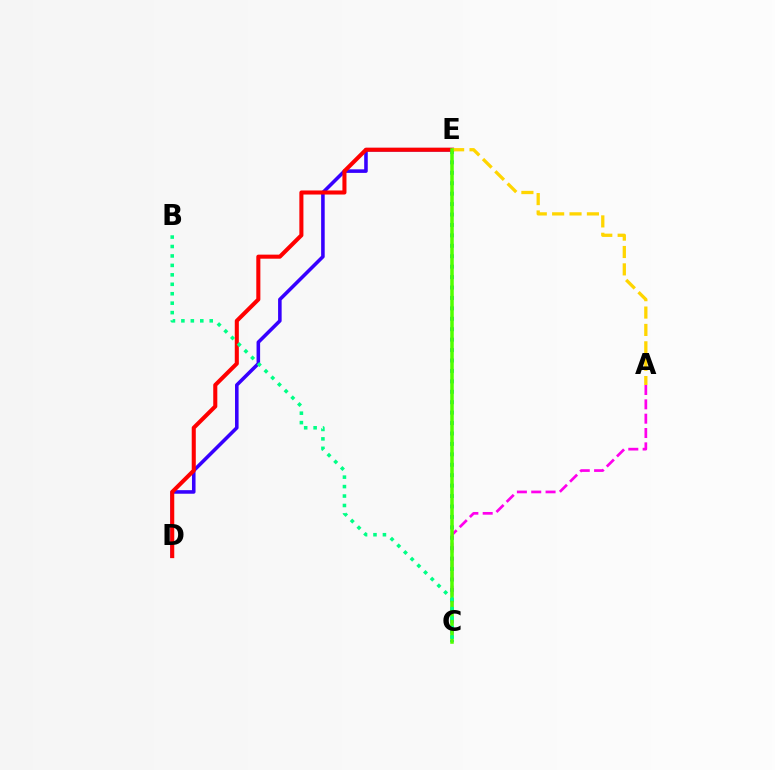{('C', 'E'): [{'color': '#009eff', 'line_style': 'dotted', 'thickness': 2.83}, {'color': '#4fff00', 'line_style': 'solid', 'thickness': 2.55}], ('D', 'E'): [{'color': '#3700ff', 'line_style': 'solid', 'thickness': 2.56}, {'color': '#ff0000', 'line_style': 'solid', 'thickness': 2.92}], ('A', 'E'): [{'color': '#ffd500', 'line_style': 'dashed', 'thickness': 2.36}], ('A', 'C'): [{'color': '#ff00ed', 'line_style': 'dashed', 'thickness': 1.95}], ('B', 'C'): [{'color': '#00ff86', 'line_style': 'dotted', 'thickness': 2.57}]}